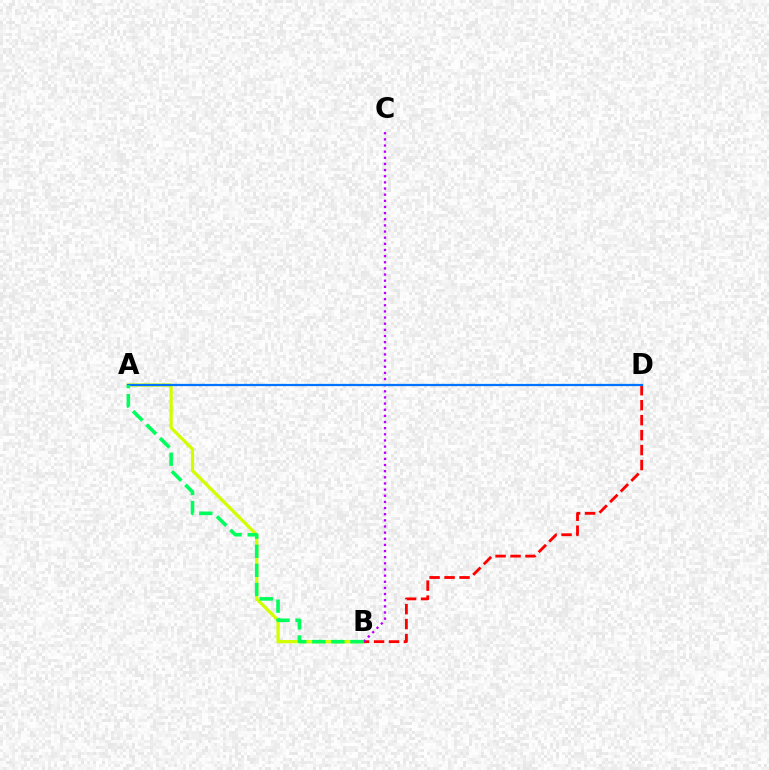{('A', 'B'): [{'color': '#d1ff00', 'line_style': 'solid', 'thickness': 2.34}, {'color': '#00ff5c', 'line_style': 'dashed', 'thickness': 2.59}], ('B', 'D'): [{'color': '#ff0000', 'line_style': 'dashed', 'thickness': 2.03}], ('B', 'C'): [{'color': '#b900ff', 'line_style': 'dotted', 'thickness': 1.67}], ('A', 'D'): [{'color': '#0074ff', 'line_style': 'solid', 'thickness': 1.62}]}